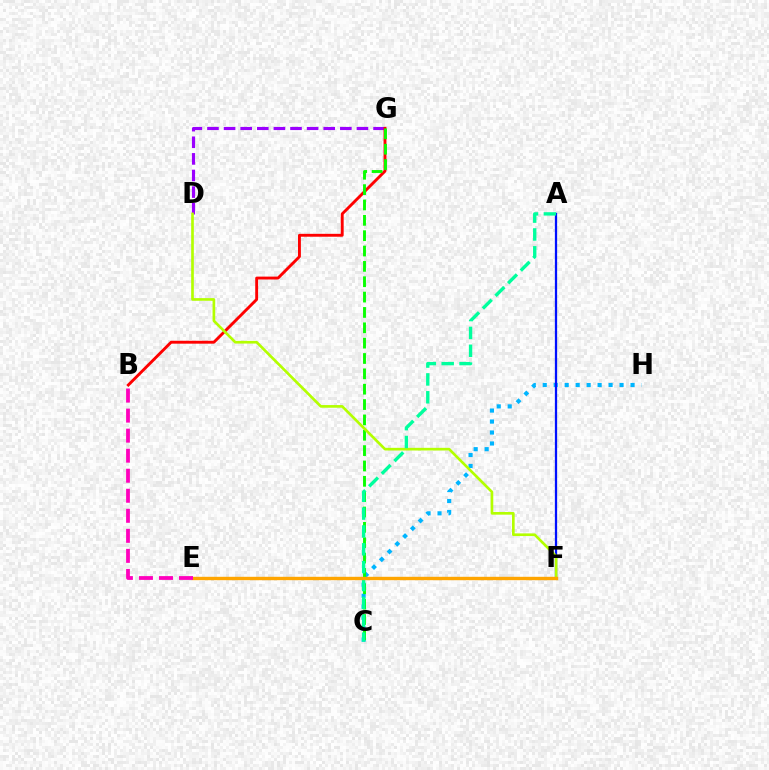{('C', 'H'): [{'color': '#00b5ff', 'line_style': 'dotted', 'thickness': 2.98}], ('D', 'G'): [{'color': '#9b00ff', 'line_style': 'dashed', 'thickness': 2.26}], ('B', 'G'): [{'color': '#ff0000', 'line_style': 'solid', 'thickness': 2.08}], ('C', 'G'): [{'color': '#08ff00', 'line_style': 'dashed', 'thickness': 2.09}], ('A', 'F'): [{'color': '#0010ff', 'line_style': 'solid', 'thickness': 1.63}], ('D', 'F'): [{'color': '#b3ff00', 'line_style': 'solid', 'thickness': 1.92}], ('A', 'C'): [{'color': '#00ff9d', 'line_style': 'dashed', 'thickness': 2.43}], ('E', 'F'): [{'color': '#ffa500', 'line_style': 'solid', 'thickness': 2.44}], ('B', 'E'): [{'color': '#ff00bd', 'line_style': 'dashed', 'thickness': 2.72}]}